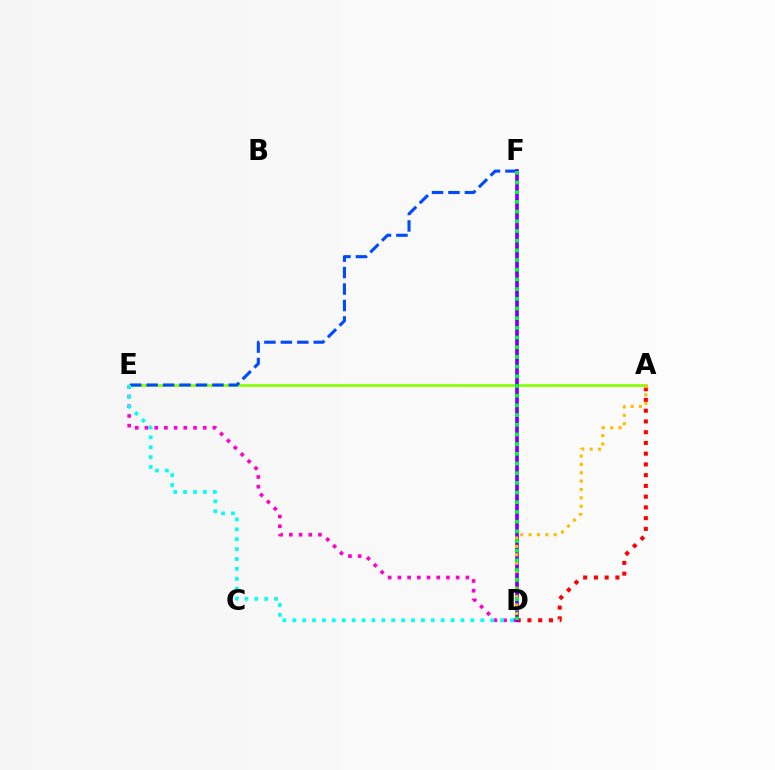{('A', 'D'): [{'color': '#ff0000', 'line_style': 'dotted', 'thickness': 2.92}, {'color': '#ffbd00', 'line_style': 'dotted', 'thickness': 2.28}], ('A', 'E'): [{'color': '#84ff00', 'line_style': 'solid', 'thickness': 1.91}], ('D', 'E'): [{'color': '#ff00cf', 'line_style': 'dotted', 'thickness': 2.64}, {'color': '#00fff6', 'line_style': 'dotted', 'thickness': 2.69}], ('E', 'F'): [{'color': '#004bff', 'line_style': 'dashed', 'thickness': 2.23}], ('D', 'F'): [{'color': '#7200ff', 'line_style': 'solid', 'thickness': 2.64}, {'color': '#00ff39', 'line_style': 'dotted', 'thickness': 2.63}]}